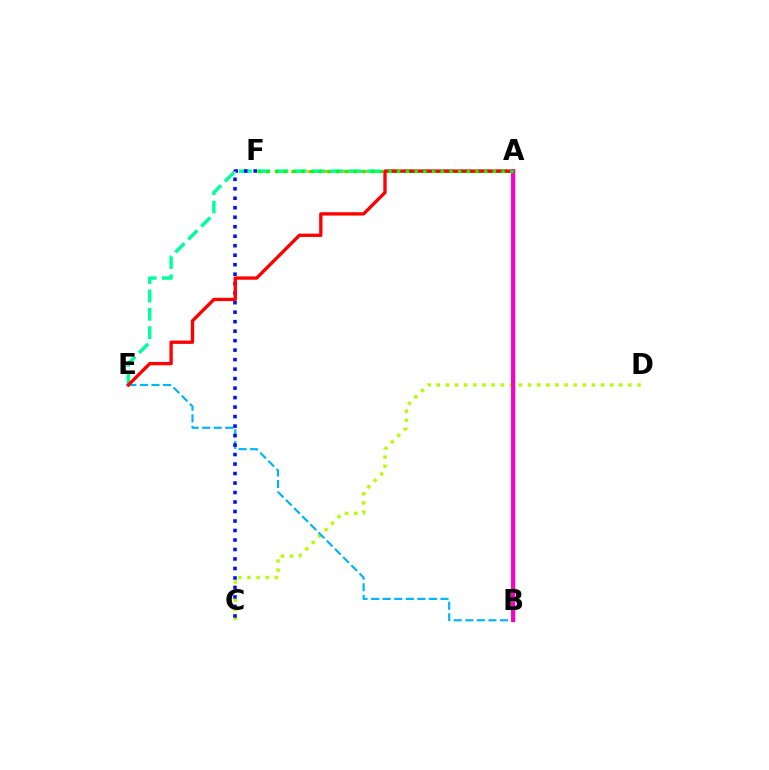{('A', 'F'): [{'color': '#ffa500', 'line_style': 'dashed', 'thickness': 2.21}, {'color': '#08ff00', 'line_style': 'dotted', 'thickness': 2.36}], ('C', 'D'): [{'color': '#b3ff00', 'line_style': 'dotted', 'thickness': 2.48}], ('B', 'E'): [{'color': '#00b5ff', 'line_style': 'dashed', 'thickness': 1.57}], ('A', 'E'): [{'color': '#00ff9d', 'line_style': 'dashed', 'thickness': 2.49}, {'color': '#ff0000', 'line_style': 'solid', 'thickness': 2.39}], ('C', 'F'): [{'color': '#0010ff', 'line_style': 'dotted', 'thickness': 2.58}], ('A', 'B'): [{'color': '#9b00ff', 'line_style': 'solid', 'thickness': 2.48}, {'color': '#ff00bd', 'line_style': 'solid', 'thickness': 2.8}]}